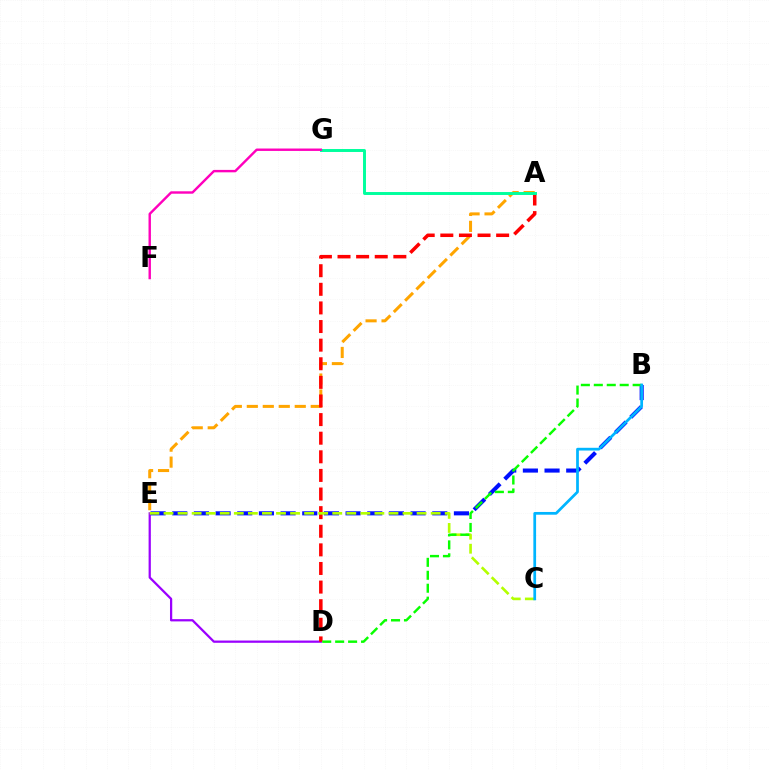{('A', 'E'): [{'color': '#ffa500', 'line_style': 'dashed', 'thickness': 2.17}], ('D', 'E'): [{'color': '#9b00ff', 'line_style': 'solid', 'thickness': 1.62}], ('B', 'E'): [{'color': '#0010ff', 'line_style': 'dashed', 'thickness': 2.94}], ('A', 'D'): [{'color': '#ff0000', 'line_style': 'dashed', 'thickness': 2.53}], ('C', 'E'): [{'color': '#b3ff00', 'line_style': 'dashed', 'thickness': 1.91}], ('B', 'D'): [{'color': '#08ff00', 'line_style': 'dashed', 'thickness': 1.76}], ('A', 'G'): [{'color': '#00ff9d', 'line_style': 'solid', 'thickness': 2.12}], ('F', 'G'): [{'color': '#ff00bd', 'line_style': 'solid', 'thickness': 1.74}], ('B', 'C'): [{'color': '#00b5ff', 'line_style': 'solid', 'thickness': 1.97}]}